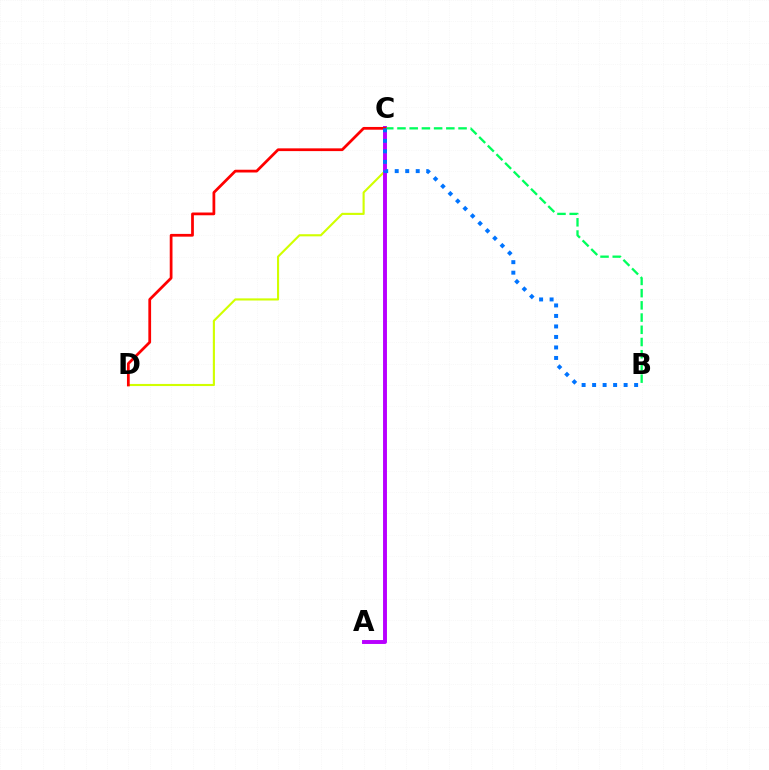{('C', 'D'): [{'color': '#d1ff00', 'line_style': 'solid', 'thickness': 1.53}, {'color': '#ff0000', 'line_style': 'solid', 'thickness': 1.98}], ('A', 'C'): [{'color': '#b900ff', 'line_style': 'solid', 'thickness': 2.82}], ('B', 'C'): [{'color': '#00ff5c', 'line_style': 'dashed', 'thickness': 1.66}, {'color': '#0074ff', 'line_style': 'dotted', 'thickness': 2.85}]}